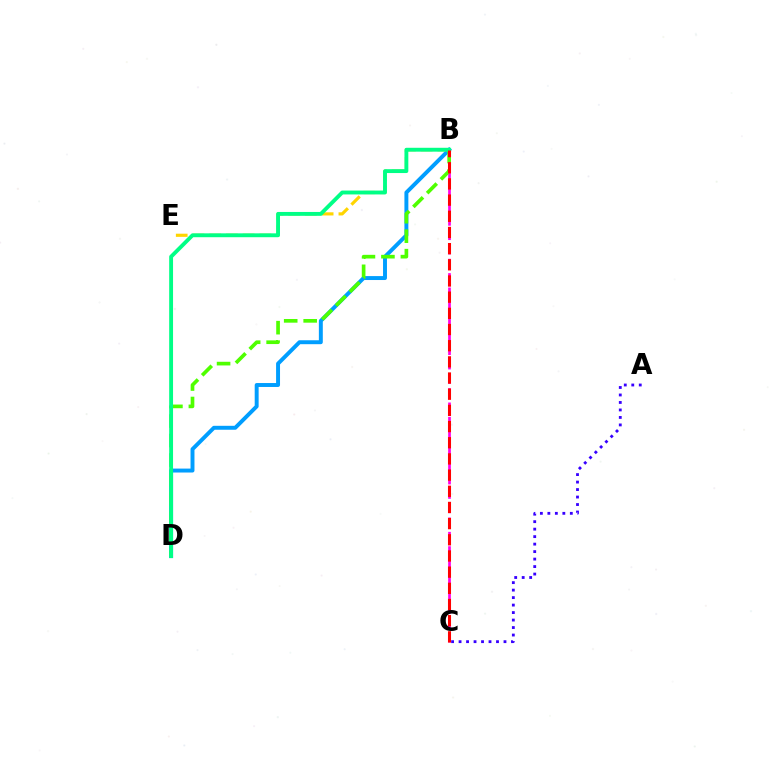{('A', 'C'): [{'color': '#3700ff', 'line_style': 'dotted', 'thickness': 2.03}], ('B', 'D'): [{'color': '#009eff', 'line_style': 'solid', 'thickness': 2.84}, {'color': '#4fff00', 'line_style': 'dashed', 'thickness': 2.65}, {'color': '#00ff86', 'line_style': 'solid', 'thickness': 2.79}], ('B', 'C'): [{'color': '#ff00ed', 'line_style': 'dashed', 'thickness': 1.95}, {'color': '#ff0000', 'line_style': 'dashed', 'thickness': 2.2}], ('B', 'E'): [{'color': '#ffd500', 'line_style': 'dashed', 'thickness': 2.27}]}